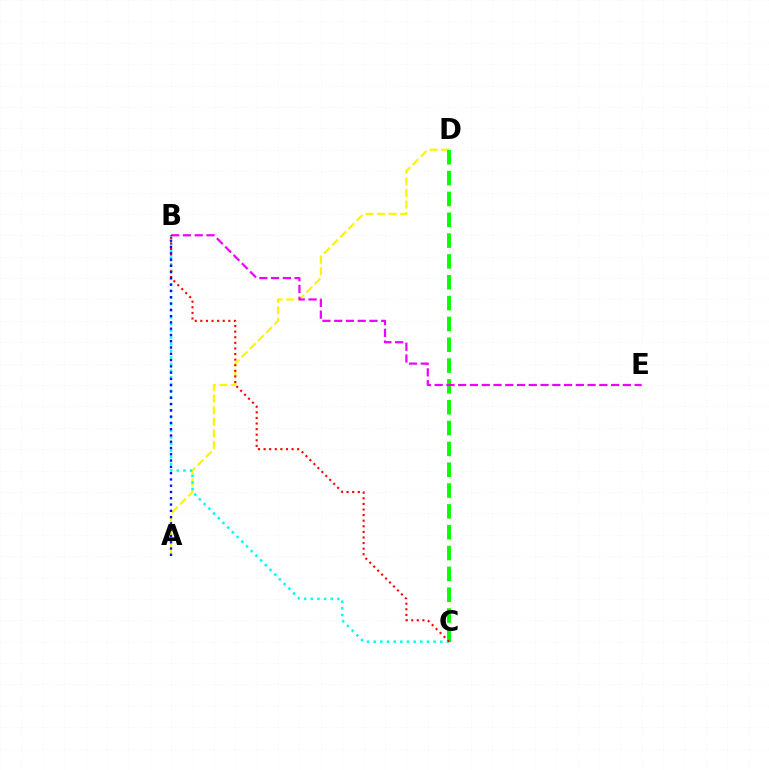{('A', 'D'): [{'color': '#fcf500', 'line_style': 'dashed', 'thickness': 1.57}], ('C', 'D'): [{'color': '#08ff00', 'line_style': 'dashed', 'thickness': 2.83}], ('B', 'C'): [{'color': '#00fff6', 'line_style': 'dotted', 'thickness': 1.81}, {'color': '#ff0000', 'line_style': 'dotted', 'thickness': 1.52}], ('B', 'E'): [{'color': '#ee00ff', 'line_style': 'dashed', 'thickness': 1.6}], ('A', 'B'): [{'color': '#0010ff', 'line_style': 'dotted', 'thickness': 1.71}]}